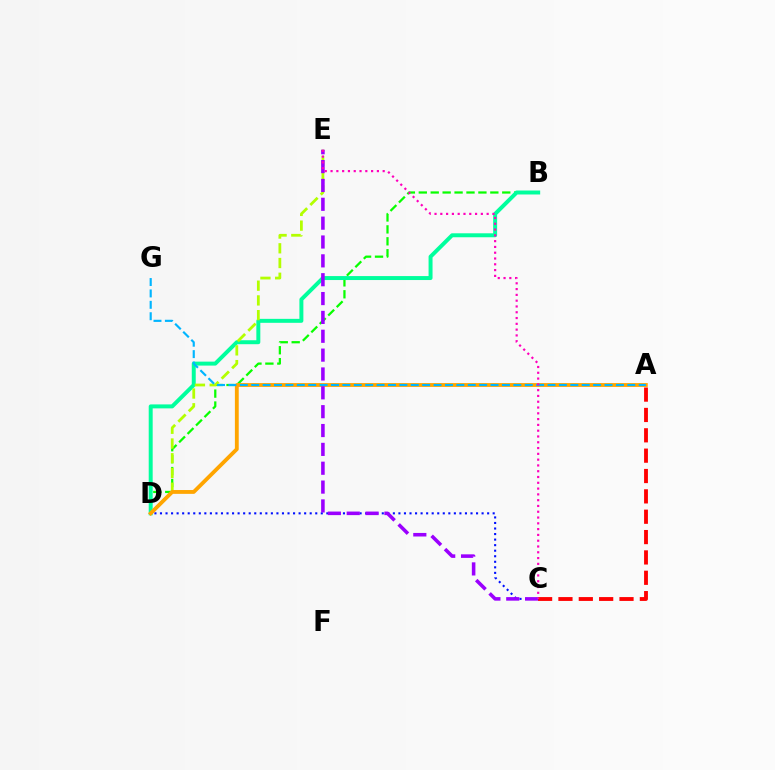{('A', 'C'): [{'color': '#ff0000', 'line_style': 'dashed', 'thickness': 2.76}], ('B', 'D'): [{'color': '#08ff00', 'line_style': 'dashed', 'thickness': 1.62}, {'color': '#00ff9d', 'line_style': 'solid', 'thickness': 2.85}], ('D', 'E'): [{'color': '#b3ff00', 'line_style': 'dashed', 'thickness': 2.0}], ('C', 'D'): [{'color': '#0010ff', 'line_style': 'dotted', 'thickness': 1.51}], ('A', 'D'): [{'color': '#ffa500', 'line_style': 'solid', 'thickness': 2.76}], ('A', 'G'): [{'color': '#00b5ff', 'line_style': 'dashed', 'thickness': 1.55}], ('C', 'E'): [{'color': '#9b00ff', 'line_style': 'dashed', 'thickness': 2.56}, {'color': '#ff00bd', 'line_style': 'dotted', 'thickness': 1.57}]}